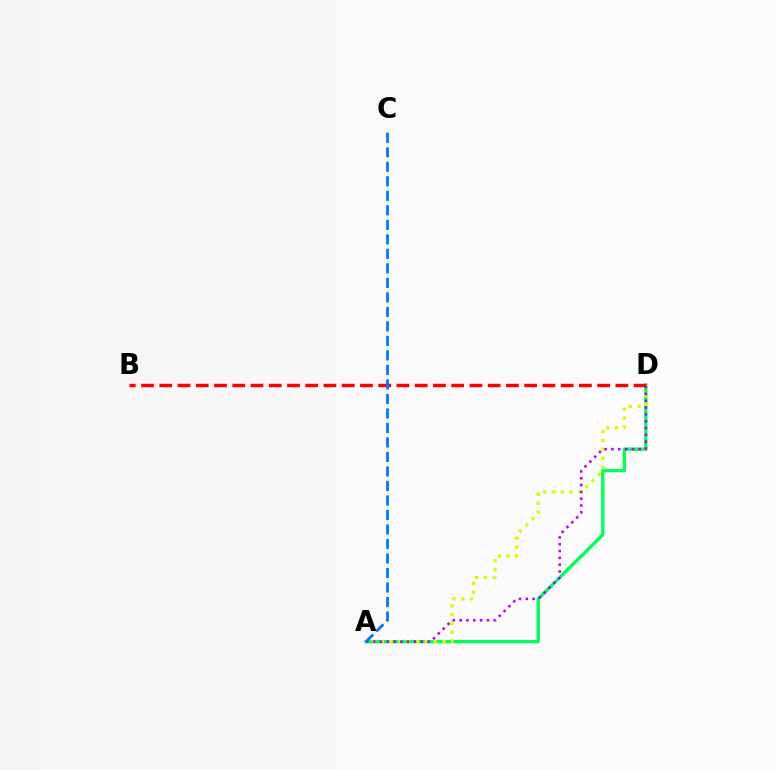{('A', 'D'): [{'color': '#00ff5c', 'line_style': 'solid', 'thickness': 2.41}, {'color': '#d1ff00', 'line_style': 'dotted', 'thickness': 2.39}, {'color': '#b900ff', 'line_style': 'dotted', 'thickness': 1.85}], ('B', 'D'): [{'color': '#ff0000', 'line_style': 'dashed', 'thickness': 2.48}], ('A', 'C'): [{'color': '#0074ff', 'line_style': 'dashed', 'thickness': 1.97}]}